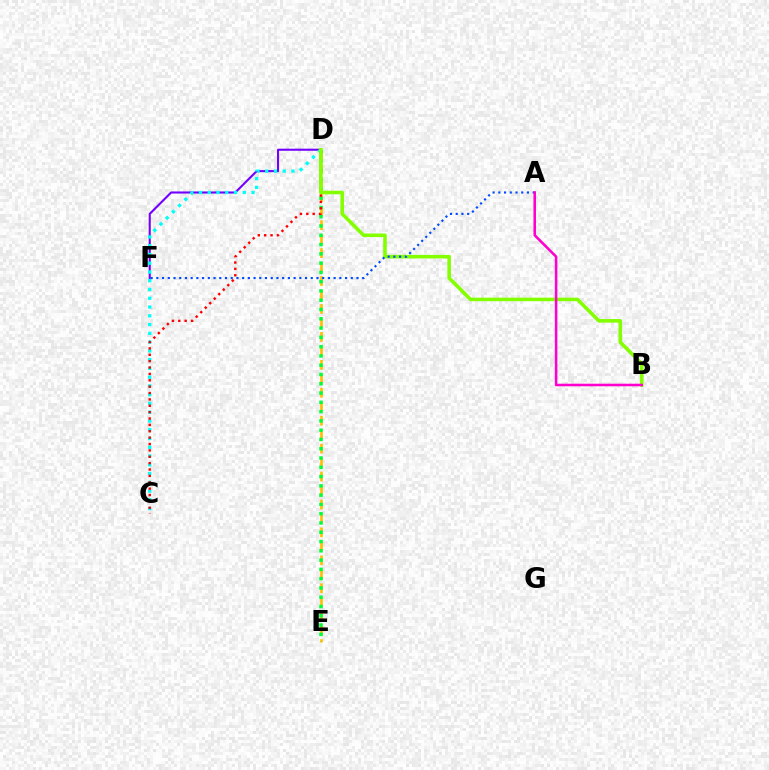{('D', 'E'): [{'color': '#ffbd00', 'line_style': 'dashed', 'thickness': 1.9}, {'color': '#00ff39', 'line_style': 'dotted', 'thickness': 2.52}], ('D', 'F'): [{'color': '#7200ff', 'line_style': 'solid', 'thickness': 1.51}], ('C', 'D'): [{'color': '#00fff6', 'line_style': 'dotted', 'thickness': 2.38}, {'color': '#ff0000', 'line_style': 'dotted', 'thickness': 1.73}], ('B', 'D'): [{'color': '#84ff00', 'line_style': 'solid', 'thickness': 2.57}], ('A', 'F'): [{'color': '#004bff', 'line_style': 'dotted', 'thickness': 1.55}], ('A', 'B'): [{'color': '#ff00cf', 'line_style': 'solid', 'thickness': 1.84}]}